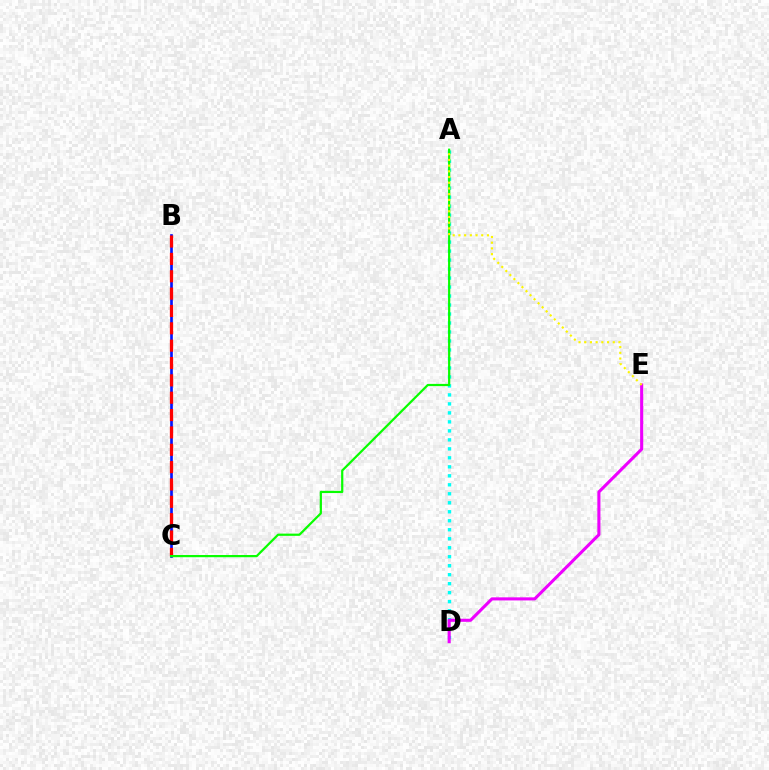{('B', 'C'): [{'color': '#0010ff', 'line_style': 'solid', 'thickness': 1.91}, {'color': '#ff0000', 'line_style': 'dashed', 'thickness': 2.36}], ('A', 'D'): [{'color': '#00fff6', 'line_style': 'dotted', 'thickness': 2.44}], ('A', 'C'): [{'color': '#08ff00', 'line_style': 'solid', 'thickness': 1.6}], ('D', 'E'): [{'color': '#ee00ff', 'line_style': 'solid', 'thickness': 2.22}], ('A', 'E'): [{'color': '#fcf500', 'line_style': 'dotted', 'thickness': 1.55}]}